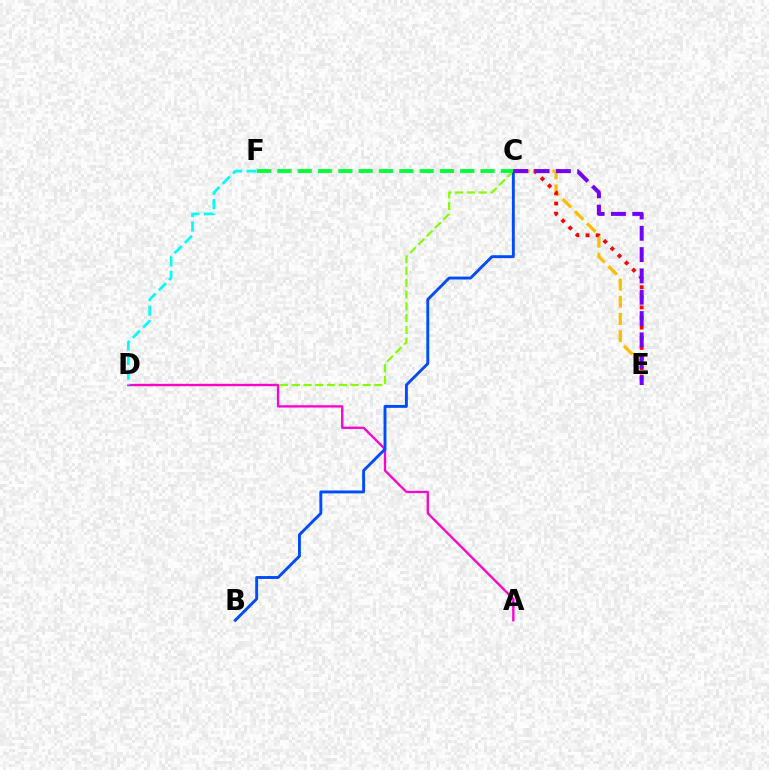{('C', 'D'): [{'color': '#84ff00', 'line_style': 'dashed', 'thickness': 1.6}], ('A', 'D'): [{'color': '#ff00cf', 'line_style': 'solid', 'thickness': 1.67}], ('C', 'E'): [{'color': '#ffbd00', 'line_style': 'dashed', 'thickness': 2.34}, {'color': '#ff0000', 'line_style': 'dotted', 'thickness': 2.75}, {'color': '#7200ff', 'line_style': 'dashed', 'thickness': 2.9}], ('B', 'C'): [{'color': '#004bff', 'line_style': 'solid', 'thickness': 2.08}], ('D', 'F'): [{'color': '#00fff6', 'line_style': 'dashed', 'thickness': 1.98}], ('C', 'F'): [{'color': '#00ff39', 'line_style': 'dashed', 'thickness': 2.76}]}